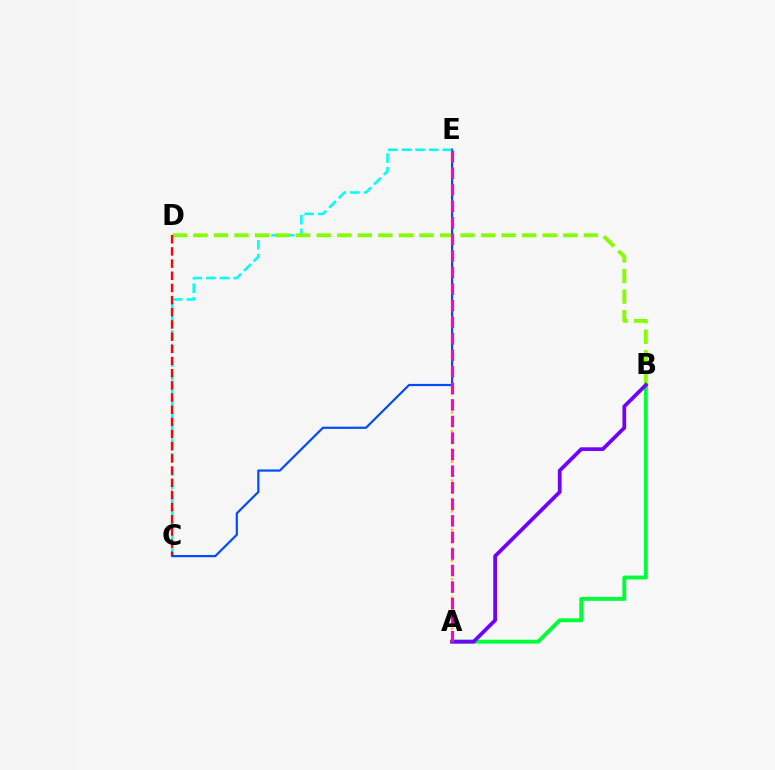{('C', 'E'): [{'color': '#00fff6', 'line_style': 'dashed', 'thickness': 1.85}, {'color': '#004bff', 'line_style': 'solid', 'thickness': 1.58}], ('A', 'B'): [{'color': '#00ff39', 'line_style': 'solid', 'thickness': 2.8}, {'color': '#7200ff', 'line_style': 'solid', 'thickness': 2.7}], ('A', 'E'): [{'color': '#ffbd00', 'line_style': 'dotted', 'thickness': 1.68}, {'color': '#ff00cf', 'line_style': 'dashed', 'thickness': 2.25}], ('B', 'D'): [{'color': '#84ff00', 'line_style': 'dashed', 'thickness': 2.79}], ('C', 'D'): [{'color': '#ff0000', 'line_style': 'dashed', 'thickness': 1.65}]}